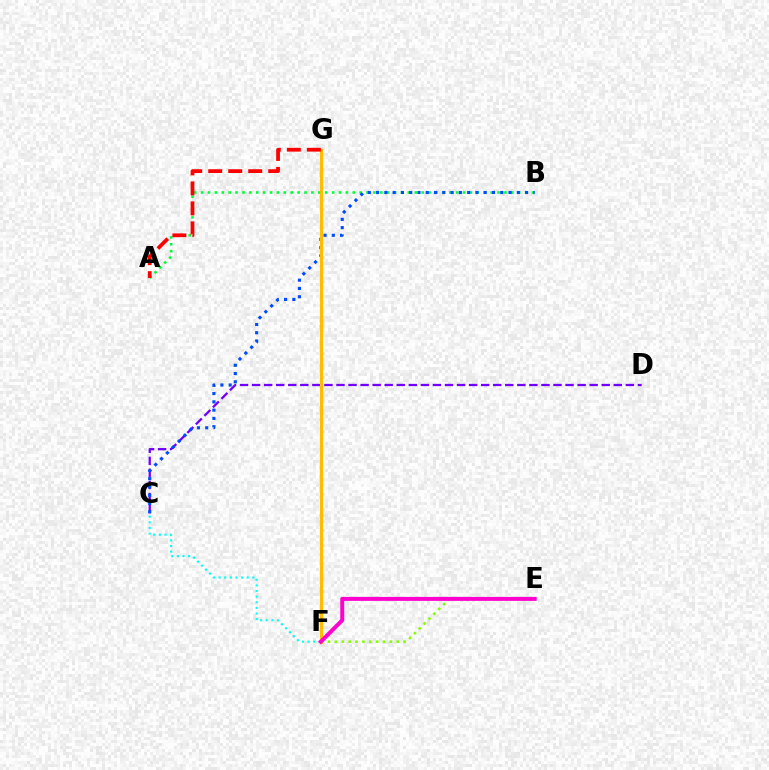{('A', 'B'): [{'color': '#00ff39', 'line_style': 'dotted', 'thickness': 1.87}], ('C', 'D'): [{'color': '#7200ff', 'line_style': 'dashed', 'thickness': 1.64}], ('B', 'C'): [{'color': '#004bff', 'line_style': 'dotted', 'thickness': 2.25}], ('F', 'G'): [{'color': '#ffbd00', 'line_style': 'solid', 'thickness': 2.29}], ('C', 'F'): [{'color': '#00fff6', 'line_style': 'dotted', 'thickness': 1.53}], ('E', 'F'): [{'color': '#84ff00', 'line_style': 'dotted', 'thickness': 1.87}, {'color': '#ff00cf', 'line_style': 'solid', 'thickness': 2.85}], ('A', 'G'): [{'color': '#ff0000', 'line_style': 'dashed', 'thickness': 2.72}]}